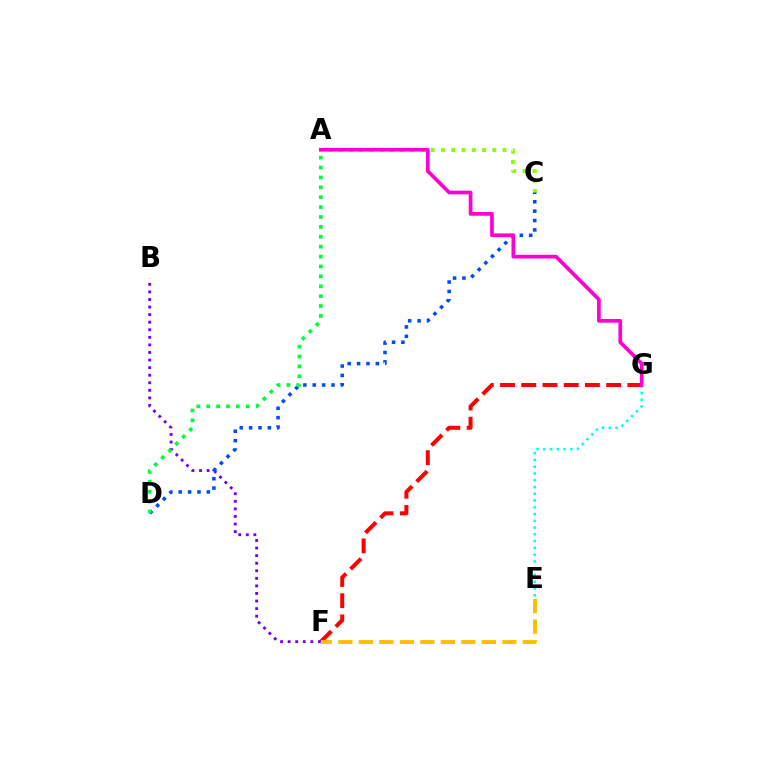{('F', 'G'): [{'color': '#ff0000', 'line_style': 'dashed', 'thickness': 2.88}], ('A', 'C'): [{'color': '#84ff00', 'line_style': 'dotted', 'thickness': 2.78}], ('B', 'F'): [{'color': '#7200ff', 'line_style': 'dotted', 'thickness': 2.06}], ('C', 'D'): [{'color': '#004bff', 'line_style': 'dotted', 'thickness': 2.55}], ('A', 'D'): [{'color': '#00ff39', 'line_style': 'dotted', 'thickness': 2.69}], ('E', 'F'): [{'color': '#ffbd00', 'line_style': 'dashed', 'thickness': 2.78}], ('E', 'G'): [{'color': '#00fff6', 'line_style': 'dotted', 'thickness': 1.84}], ('A', 'G'): [{'color': '#ff00cf', 'line_style': 'solid', 'thickness': 2.66}]}